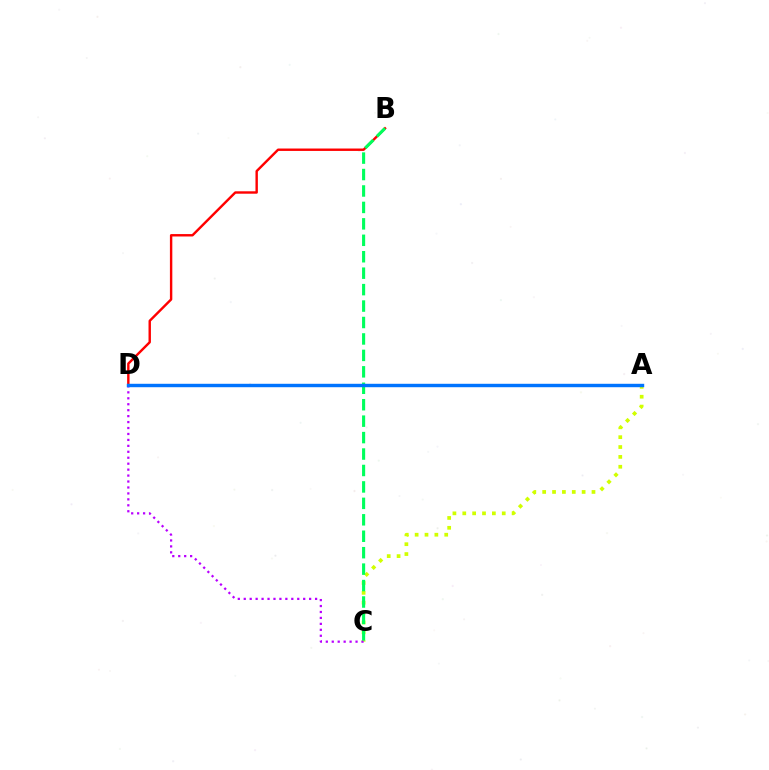{('B', 'D'): [{'color': '#ff0000', 'line_style': 'solid', 'thickness': 1.74}], ('A', 'C'): [{'color': '#d1ff00', 'line_style': 'dotted', 'thickness': 2.68}], ('C', 'D'): [{'color': '#b900ff', 'line_style': 'dotted', 'thickness': 1.62}], ('B', 'C'): [{'color': '#00ff5c', 'line_style': 'dashed', 'thickness': 2.23}], ('A', 'D'): [{'color': '#0074ff', 'line_style': 'solid', 'thickness': 2.46}]}